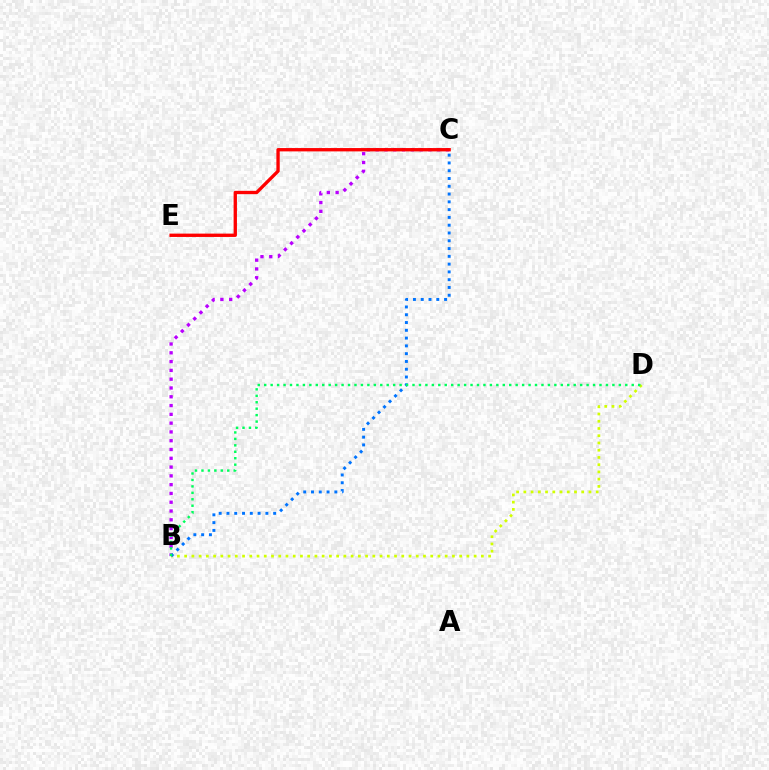{('B', 'C'): [{'color': '#b900ff', 'line_style': 'dotted', 'thickness': 2.39}, {'color': '#0074ff', 'line_style': 'dotted', 'thickness': 2.11}], ('C', 'E'): [{'color': '#ff0000', 'line_style': 'solid', 'thickness': 2.4}], ('B', 'D'): [{'color': '#d1ff00', 'line_style': 'dotted', 'thickness': 1.97}, {'color': '#00ff5c', 'line_style': 'dotted', 'thickness': 1.75}]}